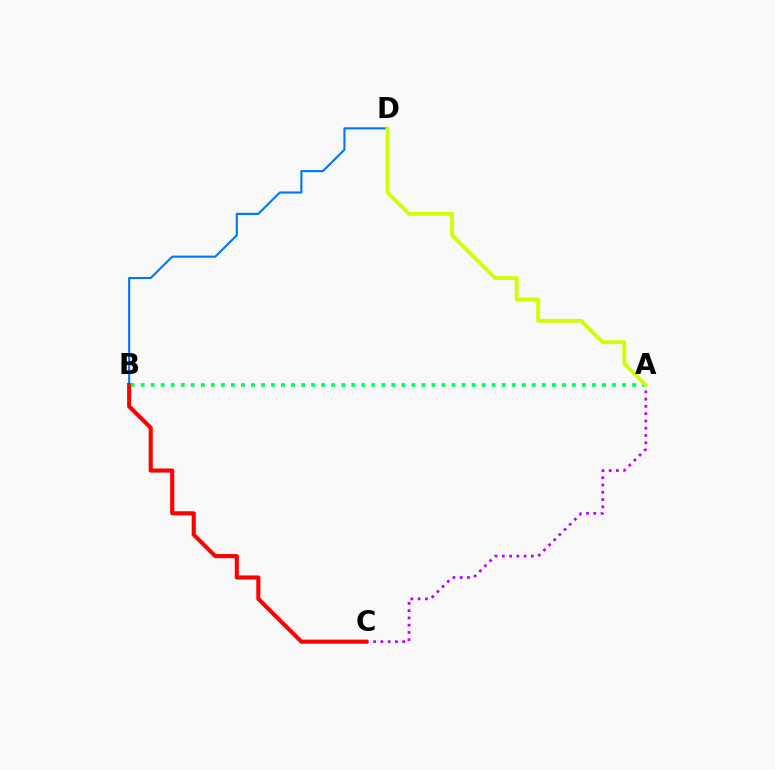{('A', 'C'): [{'color': '#b900ff', 'line_style': 'dotted', 'thickness': 1.98}], ('B', 'D'): [{'color': '#0074ff', 'line_style': 'solid', 'thickness': 1.51}], ('B', 'C'): [{'color': '#ff0000', 'line_style': 'solid', 'thickness': 2.97}], ('A', 'B'): [{'color': '#00ff5c', 'line_style': 'dotted', 'thickness': 2.73}], ('A', 'D'): [{'color': '#d1ff00', 'line_style': 'solid', 'thickness': 2.79}]}